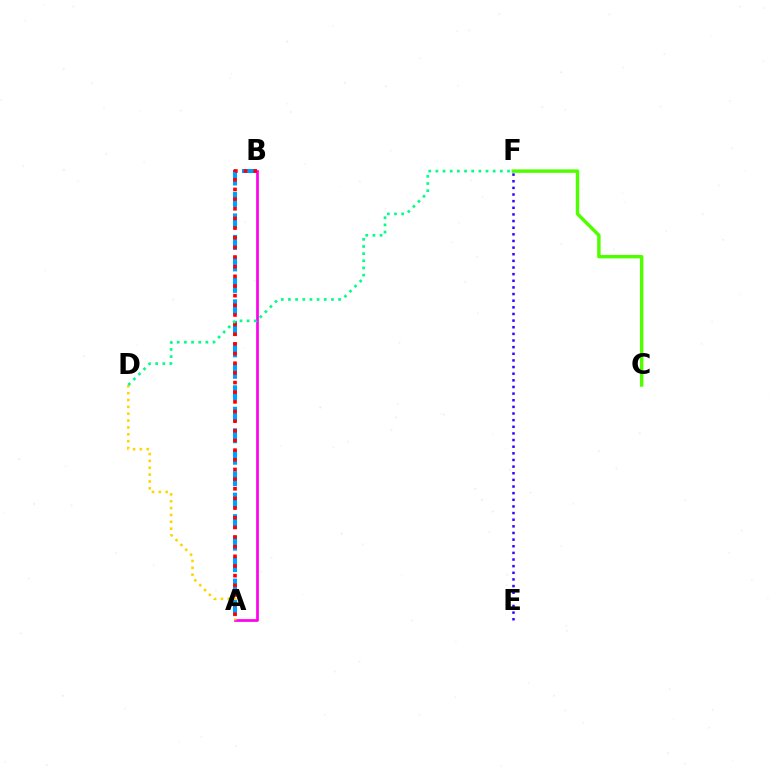{('C', 'F'): [{'color': '#4fff00', 'line_style': 'solid', 'thickness': 2.47}], ('A', 'B'): [{'color': '#ff00ed', 'line_style': 'solid', 'thickness': 1.95}, {'color': '#009eff', 'line_style': 'dashed', 'thickness': 2.92}, {'color': '#ff0000', 'line_style': 'dotted', 'thickness': 2.62}], ('E', 'F'): [{'color': '#3700ff', 'line_style': 'dotted', 'thickness': 1.8}], ('A', 'D'): [{'color': '#ffd500', 'line_style': 'dotted', 'thickness': 1.86}], ('D', 'F'): [{'color': '#00ff86', 'line_style': 'dotted', 'thickness': 1.95}]}